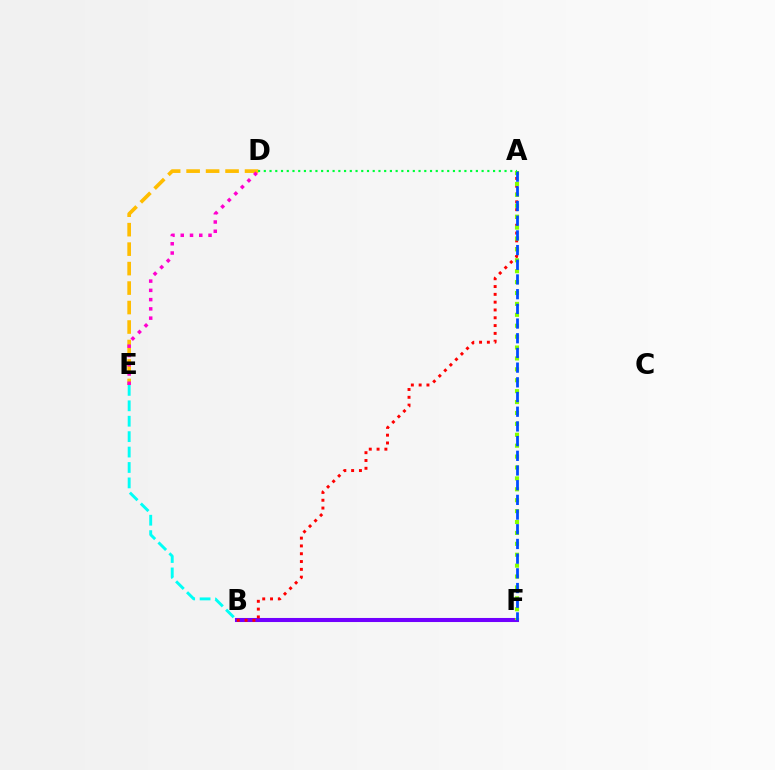{('B', 'F'): [{'color': '#7200ff', 'line_style': 'solid', 'thickness': 2.93}], ('A', 'B'): [{'color': '#ff0000', 'line_style': 'dotted', 'thickness': 2.12}], ('B', 'E'): [{'color': '#00fff6', 'line_style': 'dashed', 'thickness': 2.09}], ('D', 'E'): [{'color': '#ffbd00', 'line_style': 'dashed', 'thickness': 2.65}, {'color': '#ff00cf', 'line_style': 'dotted', 'thickness': 2.52}], ('A', 'F'): [{'color': '#84ff00', 'line_style': 'dotted', 'thickness': 2.96}, {'color': '#004bff', 'line_style': 'dashed', 'thickness': 2.0}], ('A', 'D'): [{'color': '#00ff39', 'line_style': 'dotted', 'thickness': 1.56}]}